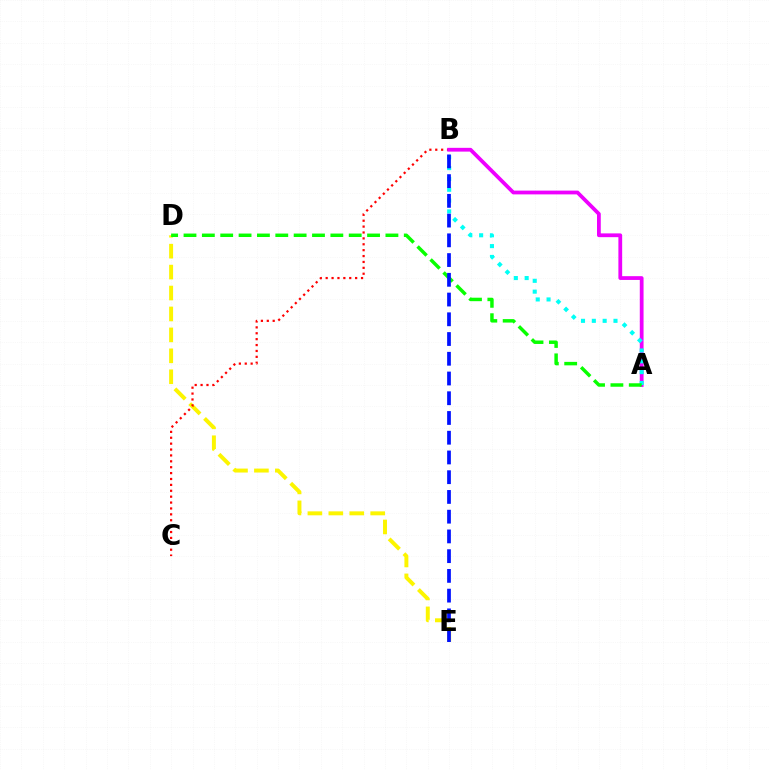{('D', 'E'): [{'color': '#fcf500', 'line_style': 'dashed', 'thickness': 2.84}], ('B', 'C'): [{'color': '#ff0000', 'line_style': 'dotted', 'thickness': 1.6}], ('A', 'B'): [{'color': '#ee00ff', 'line_style': 'solid', 'thickness': 2.72}, {'color': '#00fff6', 'line_style': 'dotted', 'thickness': 2.94}], ('A', 'D'): [{'color': '#08ff00', 'line_style': 'dashed', 'thickness': 2.49}], ('B', 'E'): [{'color': '#0010ff', 'line_style': 'dashed', 'thickness': 2.68}]}